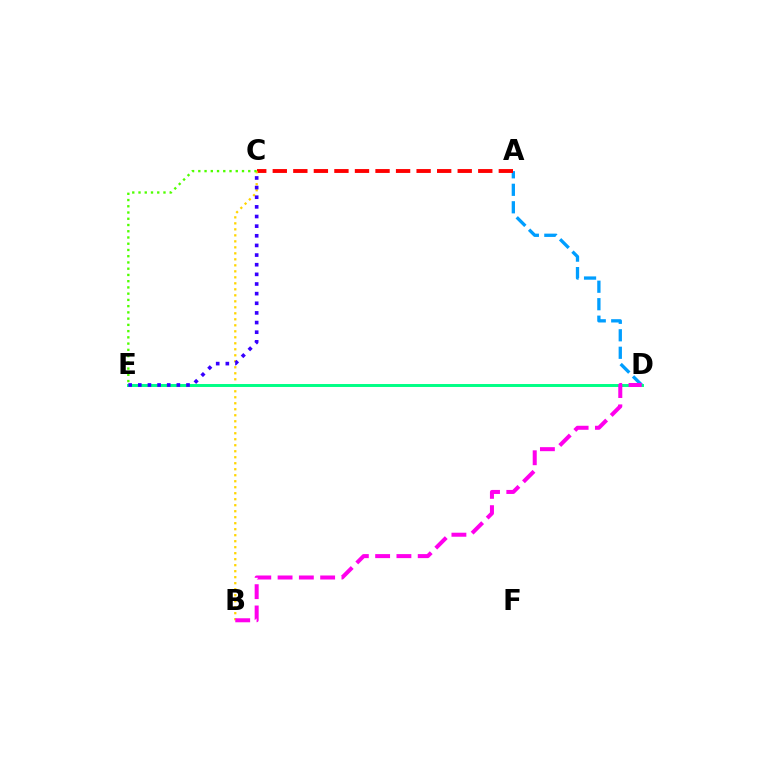{('A', 'D'): [{'color': '#009eff', 'line_style': 'dashed', 'thickness': 2.38}], ('A', 'C'): [{'color': '#ff0000', 'line_style': 'dashed', 'thickness': 2.79}], ('B', 'C'): [{'color': '#ffd500', 'line_style': 'dotted', 'thickness': 1.63}], ('D', 'E'): [{'color': '#00ff86', 'line_style': 'solid', 'thickness': 2.12}], ('C', 'E'): [{'color': '#4fff00', 'line_style': 'dotted', 'thickness': 1.7}, {'color': '#3700ff', 'line_style': 'dotted', 'thickness': 2.62}], ('B', 'D'): [{'color': '#ff00ed', 'line_style': 'dashed', 'thickness': 2.89}]}